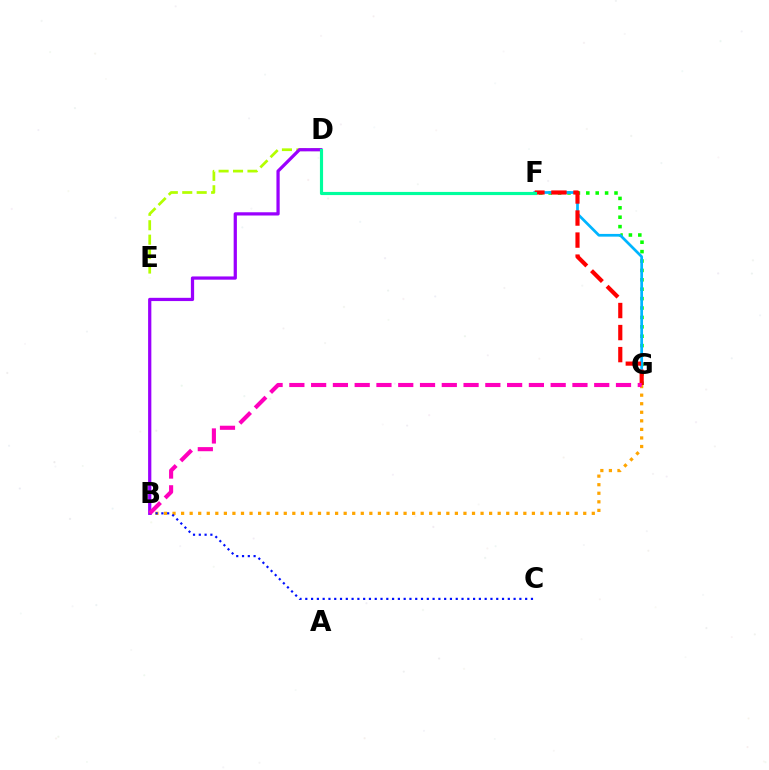{('D', 'E'): [{'color': '#b3ff00', 'line_style': 'dashed', 'thickness': 1.96}], ('F', 'G'): [{'color': '#08ff00', 'line_style': 'dotted', 'thickness': 2.55}, {'color': '#00b5ff', 'line_style': 'solid', 'thickness': 1.96}, {'color': '#ff0000', 'line_style': 'dashed', 'thickness': 2.99}], ('B', 'G'): [{'color': '#ffa500', 'line_style': 'dotted', 'thickness': 2.32}, {'color': '#ff00bd', 'line_style': 'dashed', 'thickness': 2.96}], ('B', 'C'): [{'color': '#0010ff', 'line_style': 'dotted', 'thickness': 1.57}], ('B', 'D'): [{'color': '#9b00ff', 'line_style': 'solid', 'thickness': 2.33}], ('D', 'F'): [{'color': '#00ff9d', 'line_style': 'solid', 'thickness': 2.27}]}